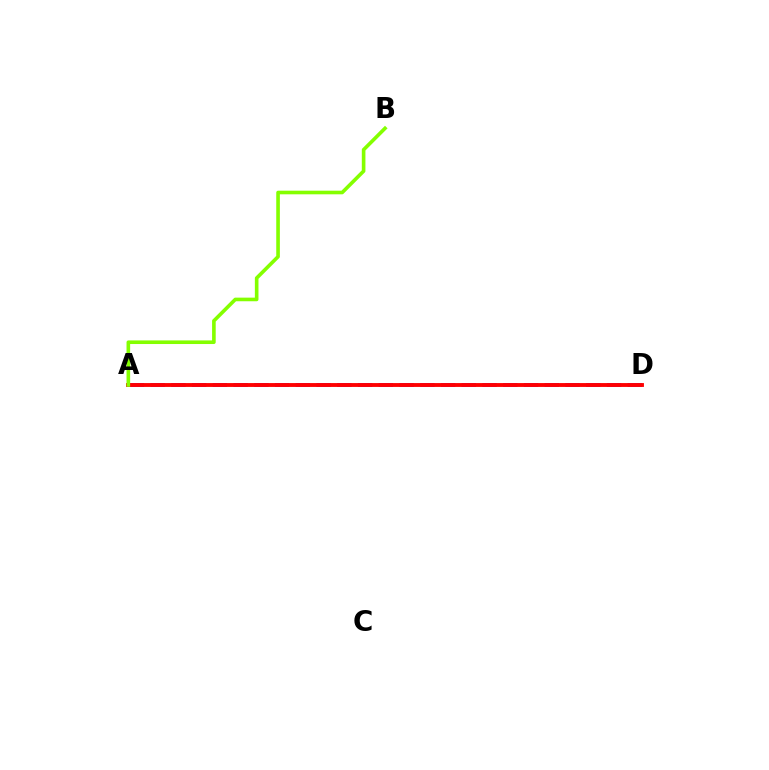{('A', 'D'): [{'color': '#7200ff', 'line_style': 'dashed', 'thickness': 2.82}, {'color': '#00fff6', 'line_style': 'solid', 'thickness': 1.61}, {'color': '#ff0000', 'line_style': 'solid', 'thickness': 2.78}], ('A', 'B'): [{'color': '#84ff00', 'line_style': 'solid', 'thickness': 2.6}]}